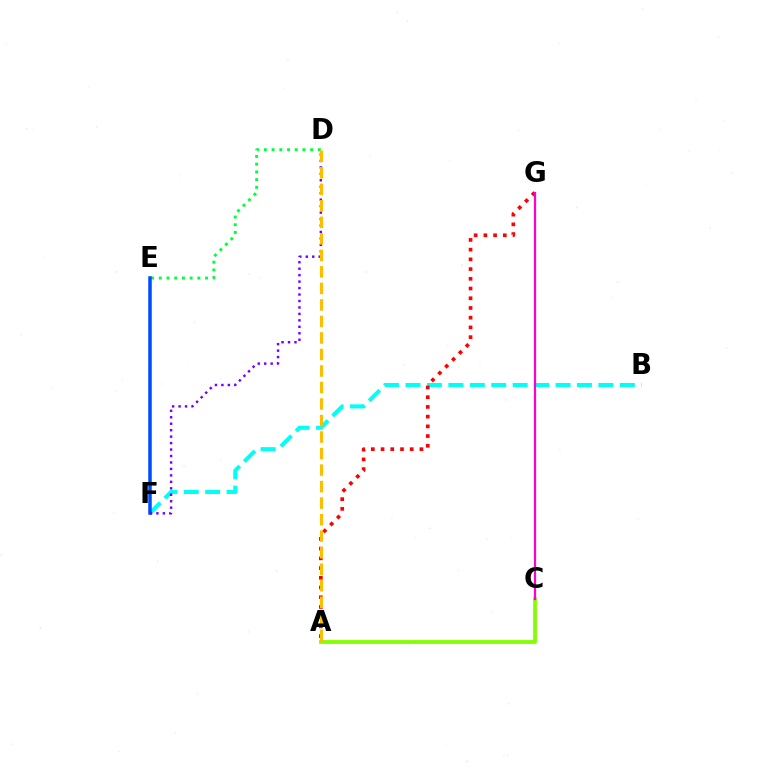{('A', 'C'): [{'color': '#84ff00', 'line_style': 'solid', 'thickness': 2.75}], ('D', 'E'): [{'color': '#00ff39', 'line_style': 'dotted', 'thickness': 2.1}], ('B', 'F'): [{'color': '#00fff6', 'line_style': 'dashed', 'thickness': 2.91}], ('A', 'G'): [{'color': '#ff0000', 'line_style': 'dotted', 'thickness': 2.64}], ('C', 'G'): [{'color': '#ff00cf', 'line_style': 'solid', 'thickness': 1.59}], ('E', 'F'): [{'color': '#004bff', 'line_style': 'solid', 'thickness': 2.53}], ('D', 'F'): [{'color': '#7200ff', 'line_style': 'dotted', 'thickness': 1.75}], ('A', 'D'): [{'color': '#ffbd00', 'line_style': 'dashed', 'thickness': 2.24}]}